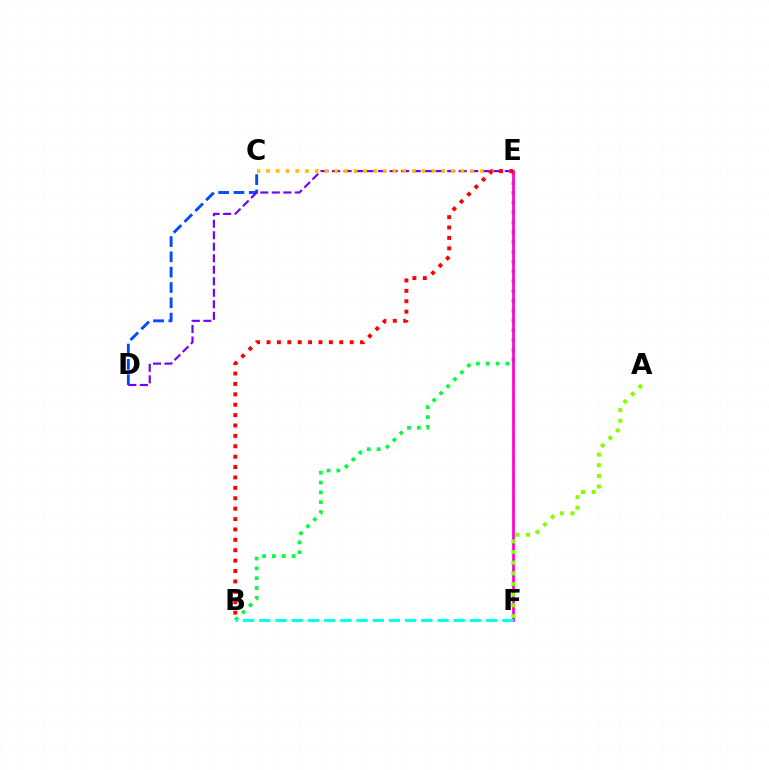{('B', 'E'): [{'color': '#00ff39', 'line_style': 'dotted', 'thickness': 2.67}, {'color': '#ff0000', 'line_style': 'dotted', 'thickness': 2.82}], ('C', 'D'): [{'color': '#004bff', 'line_style': 'dashed', 'thickness': 2.08}], ('E', 'F'): [{'color': '#ff00cf', 'line_style': 'solid', 'thickness': 1.96}], ('D', 'E'): [{'color': '#7200ff', 'line_style': 'dashed', 'thickness': 1.56}], ('C', 'E'): [{'color': '#ffbd00', 'line_style': 'dotted', 'thickness': 2.64}], ('B', 'F'): [{'color': '#00fff6', 'line_style': 'dashed', 'thickness': 2.2}], ('A', 'F'): [{'color': '#84ff00', 'line_style': 'dotted', 'thickness': 2.9}]}